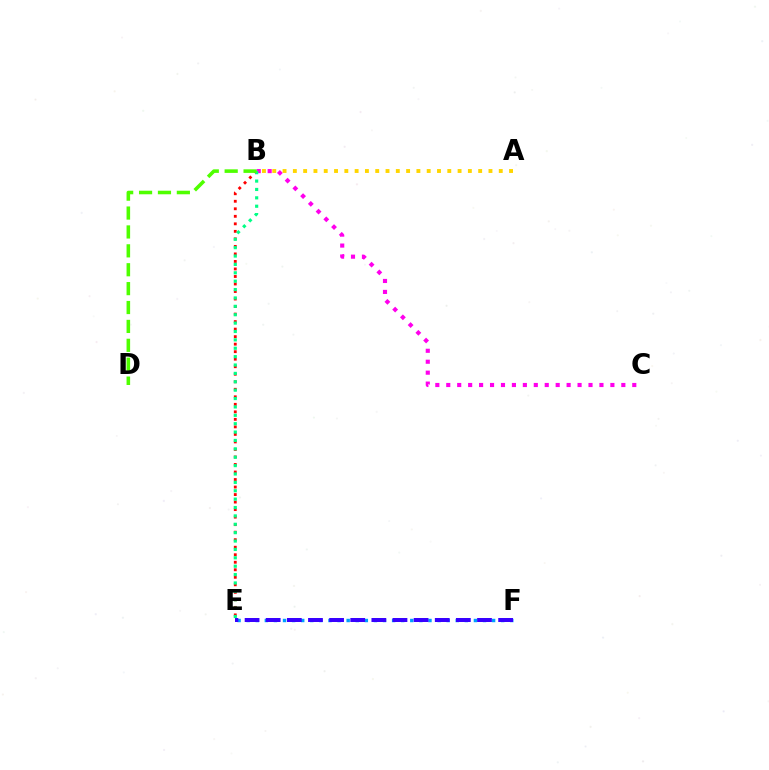{('B', 'C'): [{'color': '#ff00ed', 'line_style': 'dotted', 'thickness': 2.97}], ('E', 'F'): [{'color': '#009eff', 'line_style': 'dotted', 'thickness': 2.47}, {'color': '#3700ff', 'line_style': 'dashed', 'thickness': 2.87}], ('B', 'E'): [{'color': '#ff0000', 'line_style': 'dotted', 'thickness': 2.04}, {'color': '#00ff86', 'line_style': 'dotted', 'thickness': 2.28}], ('A', 'B'): [{'color': '#ffd500', 'line_style': 'dotted', 'thickness': 2.8}], ('B', 'D'): [{'color': '#4fff00', 'line_style': 'dashed', 'thickness': 2.57}]}